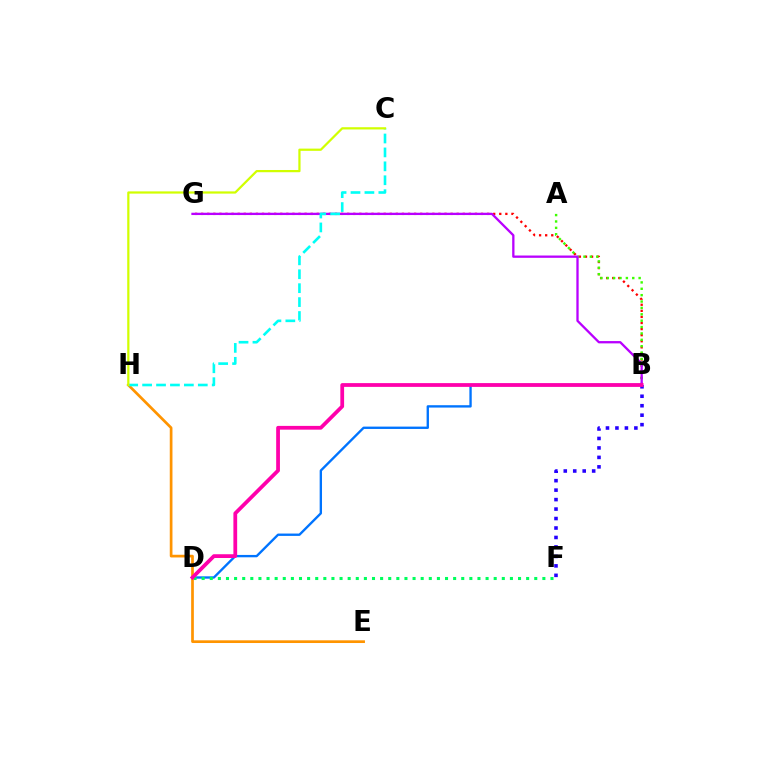{('B', 'G'): [{'color': '#ff0000', 'line_style': 'dotted', 'thickness': 1.65}, {'color': '#b900ff', 'line_style': 'solid', 'thickness': 1.66}], ('A', 'B'): [{'color': '#3dff00', 'line_style': 'dotted', 'thickness': 1.73}], ('B', 'F'): [{'color': '#2500ff', 'line_style': 'dotted', 'thickness': 2.57}], ('B', 'D'): [{'color': '#0074ff', 'line_style': 'solid', 'thickness': 1.69}, {'color': '#ff00ac', 'line_style': 'solid', 'thickness': 2.71}], ('D', 'F'): [{'color': '#00ff5c', 'line_style': 'dotted', 'thickness': 2.2}], ('E', 'H'): [{'color': '#ff9400', 'line_style': 'solid', 'thickness': 1.94}], ('C', 'H'): [{'color': '#00fff6', 'line_style': 'dashed', 'thickness': 1.89}, {'color': '#d1ff00', 'line_style': 'solid', 'thickness': 1.61}]}